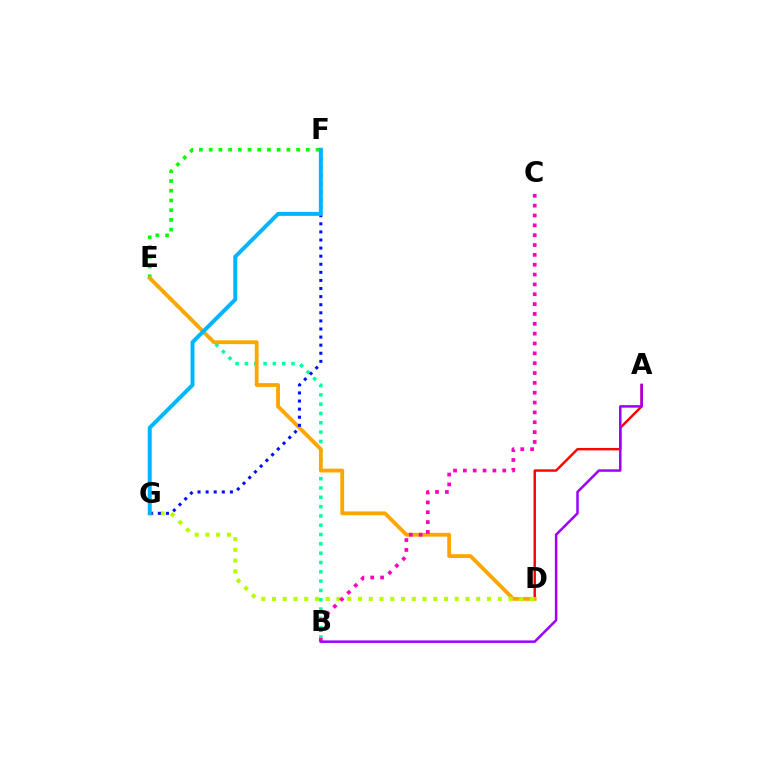{('E', 'F'): [{'color': '#08ff00', 'line_style': 'dotted', 'thickness': 2.64}], ('A', 'D'): [{'color': '#ff0000', 'line_style': 'solid', 'thickness': 1.74}], ('B', 'E'): [{'color': '#00ff9d', 'line_style': 'dotted', 'thickness': 2.53}], ('D', 'E'): [{'color': '#ffa500', 'line_style': 'solid', 'thickness': 2.74}], ('D', 'G'): [{'color': '#b3ff00', 'line_style': 'dotted', 'thickness': 2.92}], ('B', 'C'): [{'color': '#ff00bd', 'line_style': 'dotted', 'thickness': 2.68}], ('A', 'B'): [{'color': '#9b00ff', 'line_style': 'solid', 'thickness': 1.8}], ('F', 'G'): [{'color': '#0010ff', 'line_style': 'dotted', 'thickness': 2.2}, {'color': '#00b5ff', 'line_style': 'solid', 'thickness': 2.86}]}